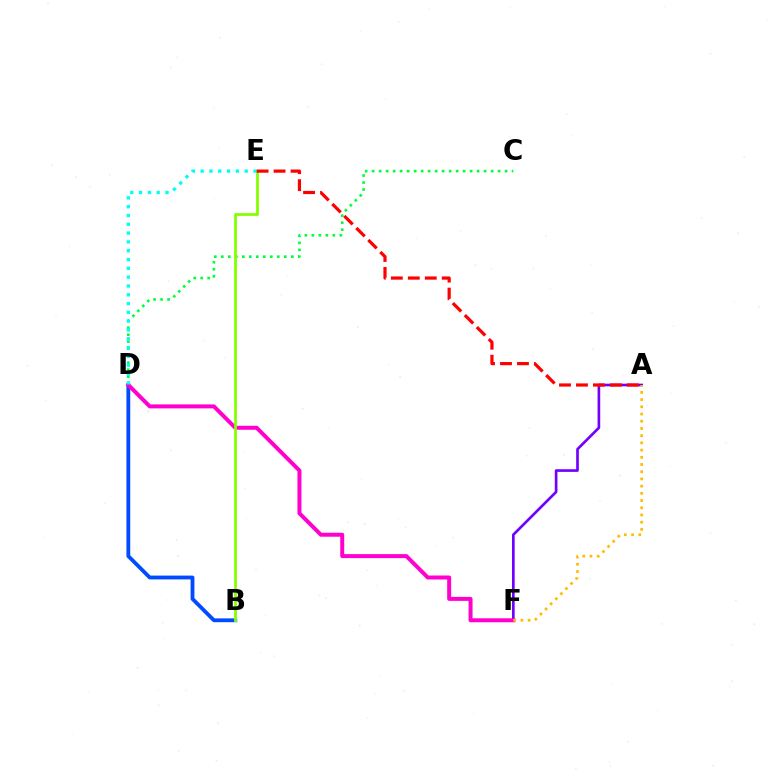{('A', 'F'): [{'color': '#7200ff', 'line_style': 'solid', 'thickness': 1.92}, {'color': '#ffbd00', 'line_style': 'dotted', 'thickness': 1.96}], ('C', 'D'): [{'color': '#00ff39', 'line_style': 'dotted', 'thickness': 1.9}], ('B', 'D'): [{'color': '#004bff', 'line_style': 'solid', 'thickness': 2.75}], ('D', 'F'): [{'color': '#ff00cf', 'line_style': 'solid', 'thickness': 2.86}], ('B', 'E'): [{'color': '#84ff00', 'line_style': 'solid', 'thickness': 2.01}], ('D', 'E'): [{'color': '#00fff6', 'line_style': 'dotted', 'thickness': 2.39}], ('A', 'E'): [{'color': '#ff0000', 'line_style': 'dashed', 'thickness': 2.3}]}